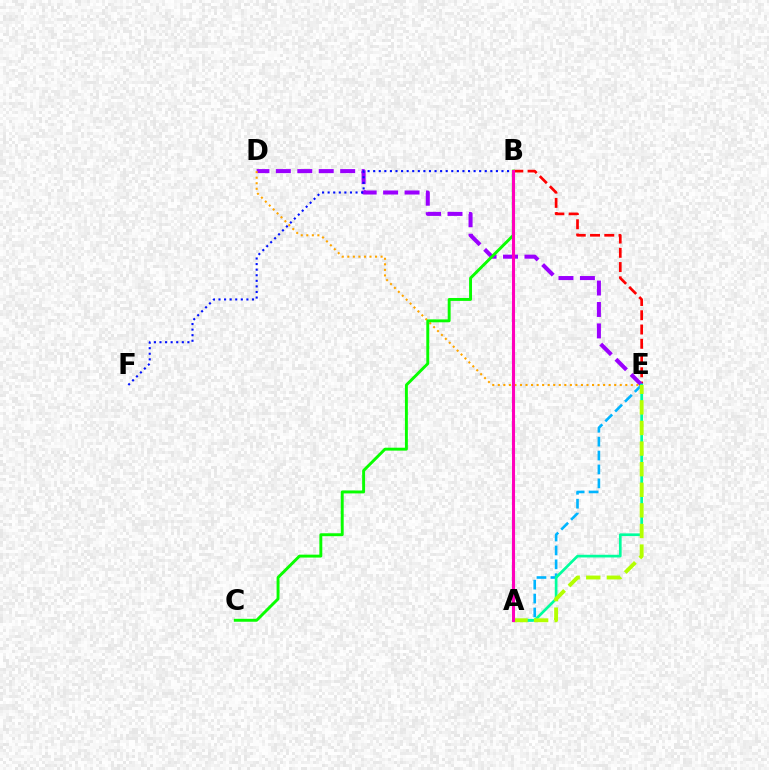{('B', 'E'): [{'color': '#ff0000', 'line_style': 'dashed', 'thickness': 1.94}], ('D', 'E'): [{'color': '#9b00ff', 'line_style': 'dashed', 'thickness': 2.91}, {'color': '#ffa500', 'line_style': 'dotted', 'thickness': 1.51}], ('A', 'E'): [{'color': '#00b5ff', 'line_style': 'dashed', 'thickness': 1.89}, {'color': '#00ff9d', 'line_style': 'solid', 'thickness': 1.94}, {'color': '#b3ff00', 'line_style': 'dashed', 'thickness': 2.8}], ('B', 'F'): [{'color': '#0010ff', 'line_style': 'dotted', 'thickness': 1.52}], ('B', 'C'): [{'color': '#08ff00', 'line_style': 'solid', 'thickness': 2.1}], ('A', 'B'): [{'color': '#ff00bd', 'line_style': 'solid', 'thickness': 2.21}]}